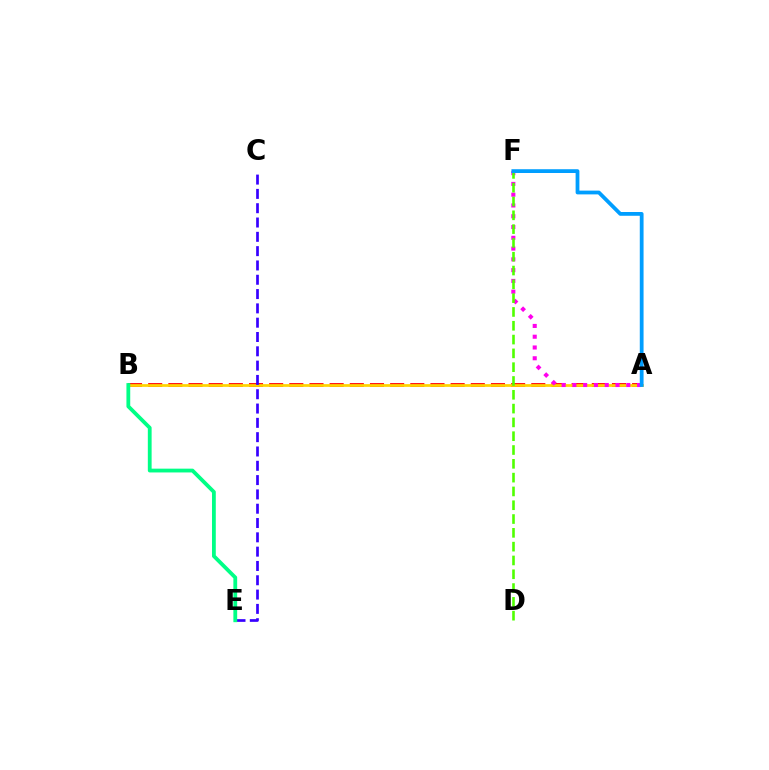{('A', 'B'): [{'color': '#ff0000', 'line_style': 'dashed', 'thickness': 2.74}, {'color': '#ffd500', 'line_style': 'solid', 'thickness': 1.96}], ('C', 'E'): [{'color': '#3700ff', 'line_style': 'dashed', 'thickness': 1.94}], ('A', 'F'): [{'color': '#ff00ed', 'line_style': 'dotted', 'thickness': 2.93}, {'color': '#009eff', 'line_style': 'solid', 'thickness': 2.72}], ('D', 'F'): [{'color': '#4fff00', 'line_style': 'dashed', 'thickness': 1.88}], ('B', 'E'): [{'color': '#00ff86', 'line_style': 'solid', 'thickness': 2.73}]}